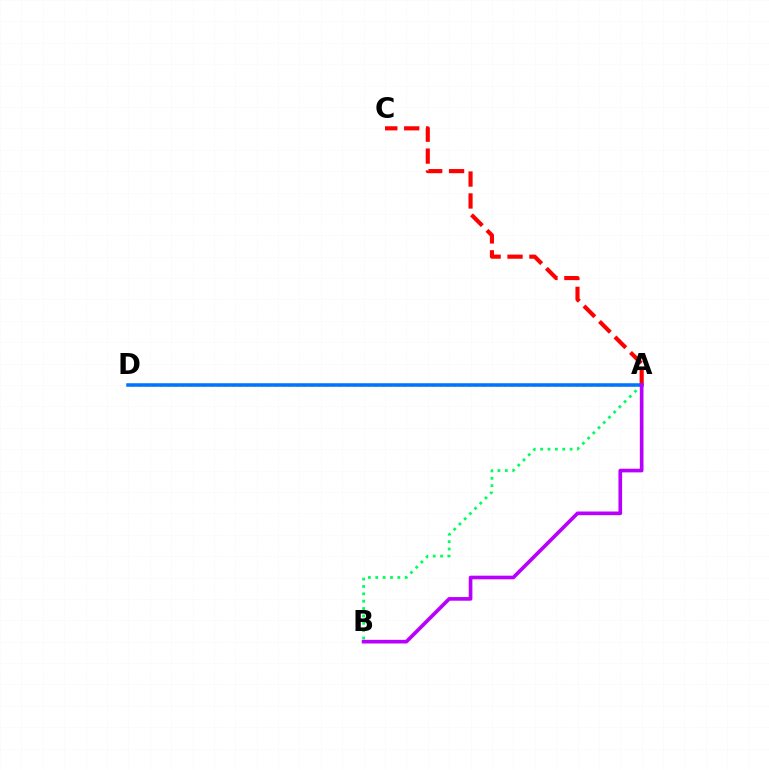{('A', 'C'): [{'color': '#ff0000', 'line_style': 'dashed', 'thickness': 2.98}], ('A', 'B'): [{'color': '#00ff5c', 'line_style': 'dotted', 'thickness': 2.0}, {'color': '#b900ff', 'line_style': 'solid', 'thickness': 2.63}], ('A', 'D'): [{'color': '#d1ff00', 'line_style': 'dotted', 'thickness': 1.95}, {'color': '#0074ff', 'line_style': 'solid', 'thickness': 2.55}]}